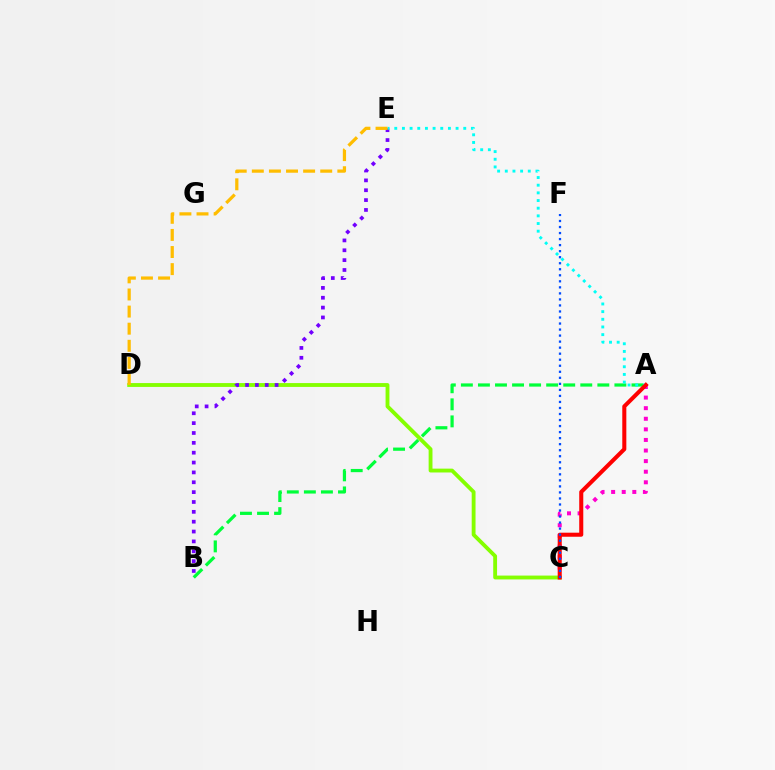{('A', 'B'): [{'color': '#00ff39', 'line_style': 'dashed', 'thickness': 2.32}], ('A', 'C'): [{'color': '#ff00cf', 'line_style': 'dotted', 'thickness': 2.88}, {'color': '#ff0000', 'line_style': 'solid', 'thickness': 2.92}], ('C', 'D'): [{'color': '#84ff00', 'line_style': 'solid', 'thickness': 2.76}], ('B', 'E'): [{'color': '#7200ff', 'line_style': 'dotted', 'thickness': 2.68}], ('A', 'E'): [{'color': '#00fff6', 'line_style': 'dotted', 'thickness': 2.08}], ('D', 'E'): [{'color': '#ffbd00', 'line_style': 'dashed', 'thickness': 2.32}], ('C', 'F'): [{'color': '#004bff', 'line_style': 'dotted', 'thickness': 1.64}]}